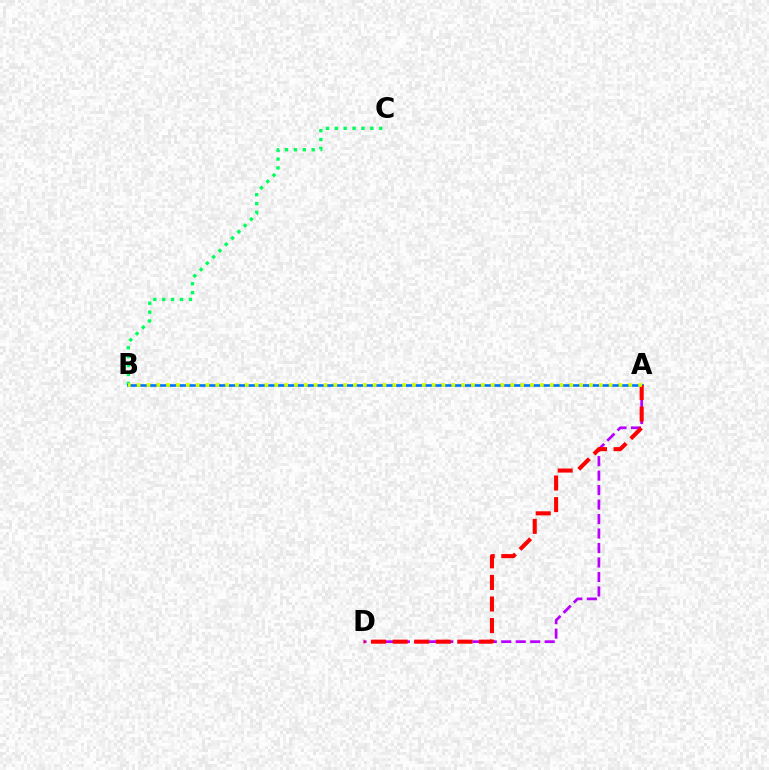{('B', 'C'): [{'color': '#00ff5c', 'line_style': 'dotted', 'thickness': 2.42}], ('A', 'D'): [{'color': '#b900ff', 'line_style': 'dashed', 'thickness': 1.97}, {'color': '#ff0000', 'line_style': 'dashed', 'thickness': 2.93}], ('A', 'B'): [{'color': '#0074ff', 'line_style': 'solid', 'thickness': 1.9}, {'color': '#d1ff00', 'line_style': 'dotted', 'thickness': 2.67}]}